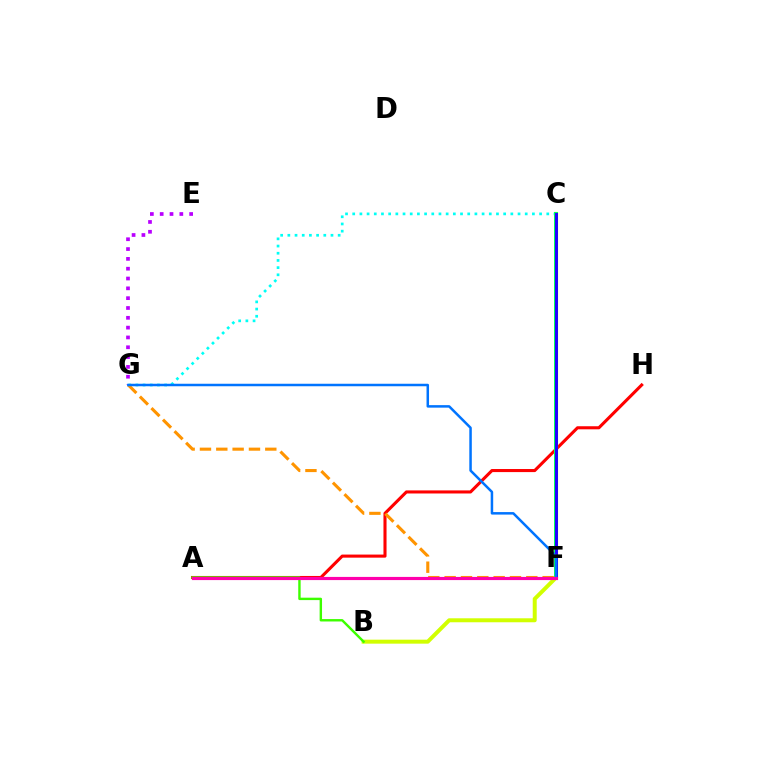{('A', 'H'): [{'color': '#ff0000', 'line_style': 'solid', 'thickness': 2.22}], ('B', 'C'): [{'color': '#d1ff00', 'line_style': 'solid', 'thickness': 2.87}], ('C', 'G'): [{'color': '#00fff6', 'line_style': 'dotted', 'thickness': 1.95}], ('A', 'B'): [{'color': '#3dff00', 'line_style': 'solid', 'thickness': 1.73}], ('F', 'G'): [{'color': '#ff9400', 'line_style': 'dashed', 'thickness': 2.22}, {'color': '#0074ff', 'line_style': 'solid', 'thickness': 1.8}], ('E', 'G'): [{'color': '#b900ff', 'line_style': 'dotted', 'thickness': 2.67}], ('C', 'F'): [{'color': '#00ff5c', 'line_style': 'solid', 'thickness': 2.84}, {'color': '#2500ff', 'line_style': 'solid', 'thickness': 2.14}], ('A', 'F'): [{'color': '#ff00ac', 'line_style': 'solid', 'thickness': 2.28}]}